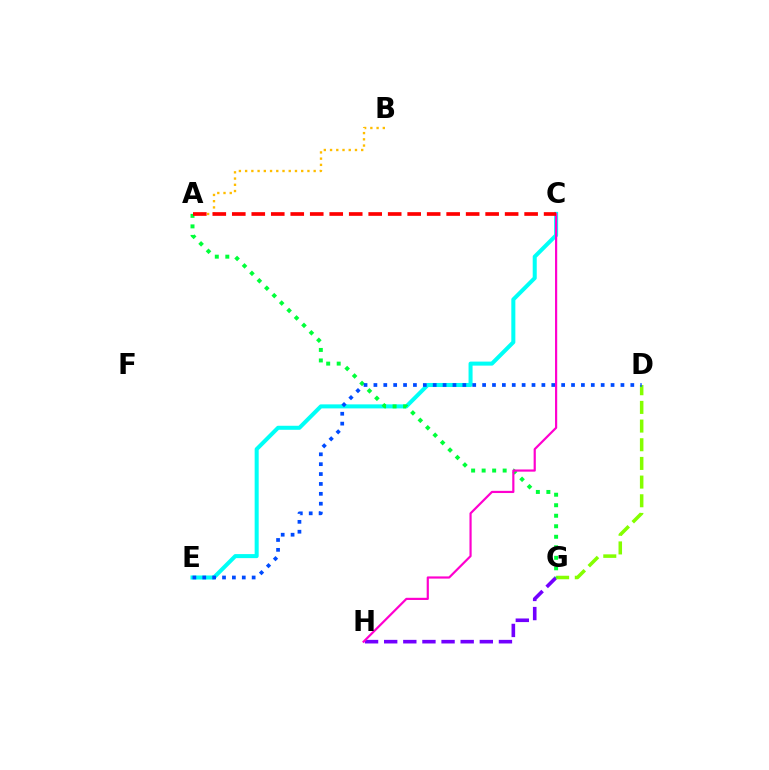{('G', 'H'): [{'color': '#7200ff', 'line_style': 'dashed', 'thickness': 2.6}], ('C', 'E'): [{'color': '#00fff6', 'line_style': 'solid', 'thickness': 2.9}], ('D', 'G'): [{'color': '#84ff00', 'line_style': 'dashed', 'thickness': 2.54}], ('A', 'G'): [{'color': '#00ff39', 'line_style': 'dotted', 'thickness': 2.86}], ('D', 'E'): [{'color': '#004bff', 'line_style': 'dotted', 'thickness': 2.68}], ('C', 'H'): [{'color': '#ff00cf', 'line_style': 'solid', 'thickness': 1.57}], ('A', 'B'): [{'color': '#ffbd00', 'line_style': 'dotted', 'thickness': 1.69}], ('A', 'C'): [{'color': '#ff0000', 'line_style': 'dashed', 'thickness': 2.65}]}